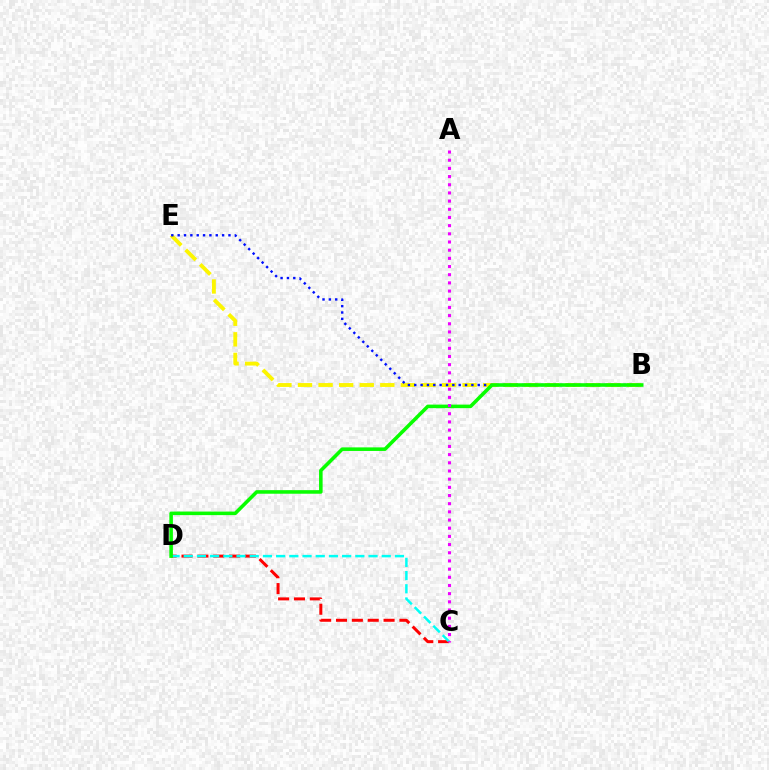{('B', 'E'): [{'color': '#fcf500', 'line_style': 'dashed', 'thickness': 2.79}, {'color': '#0010ff', 'line_style': 'dotted', 'thickness': 1.73}], ('C', 'D'): [{'color': '#ff0000', 'line_style': 'dashed', 'thickness': 2.15}, {'color': '#00fff6', 'line_style': 'dashed', 'thickness': 1.79}], ('B', 'D'): [{'color': '#08ff00', 'line_style': 'solid', 'thickness': 2.57}], ('A', 'C'): [{'color': '#ee00ff', 'line_style': 'dotted', 'thickness': 2.22}]}